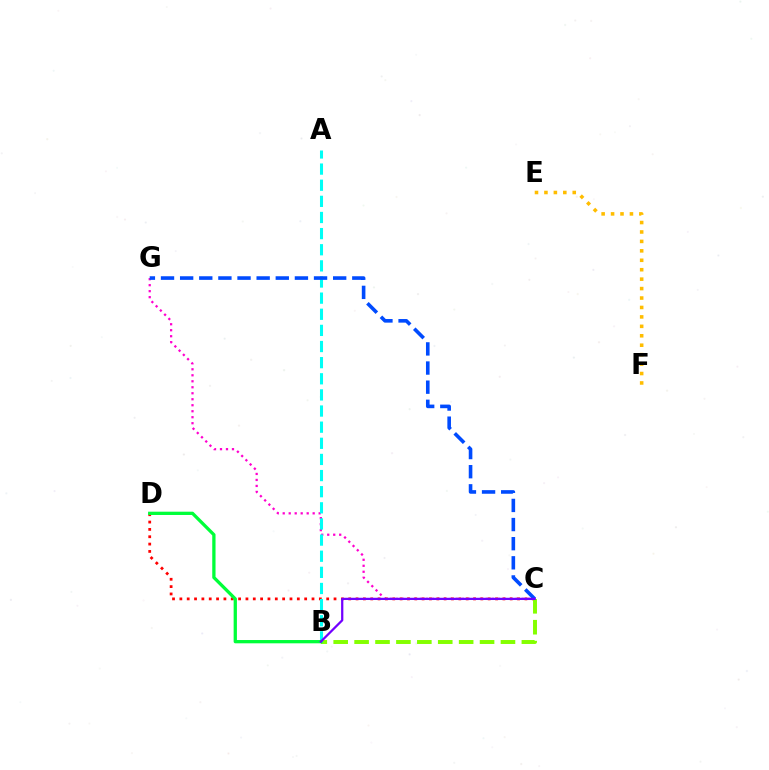{('C', 'G'): [{'color': '#ff00cf', 'line_style': 'dotted', 'thickness': 1.63}, {'color': '#004bff', 'line_style': 'dashed', 'thickness': 2.6}], ('C', 'D'): [{'color': '#ff0000', 'line_style': 'dotted', 'thickness': 1.99}], ('B', 'C'): [{'color': '#84ff00', 'line_style': 'dashed', 'thickness': 2.84}, {'color': '#7200ff', 'line_style': 'solid', 'thickness': 1.62}], ('A', 'B'): [{'color': '#00fff6', 'line_style': 'dashed', 'thickness': 2.19}], ('B', 'D'): [{'color': '#00ff39', 'line_style': 'solid', 'thickness': 2.37}], ('E', 'F'): [{'color': '#ffbd00', 'line_style': 'dotted', 'thickness': 2.56}]}